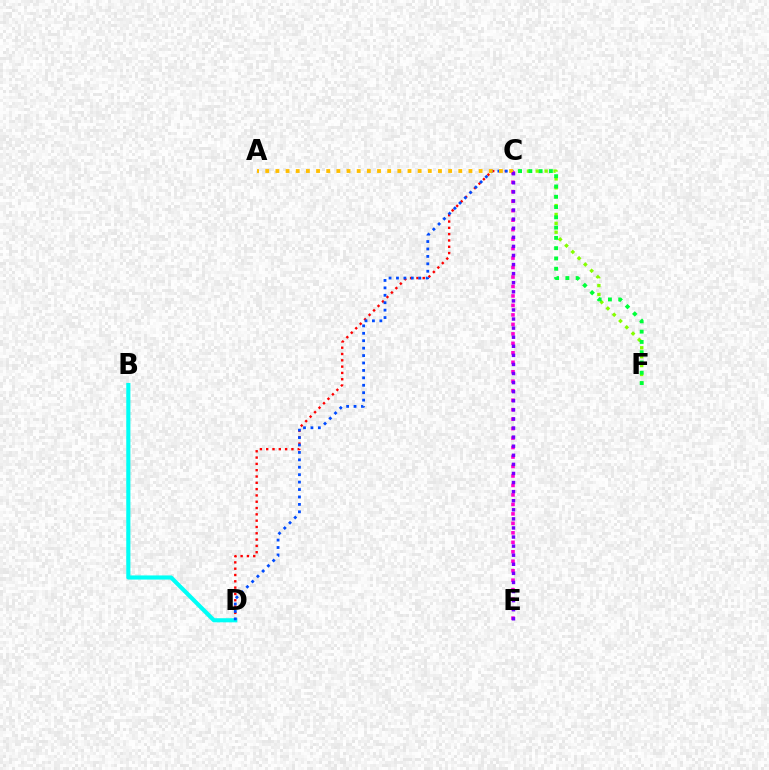{('C', 'F'): [{'color': '#84ff00', 'line_style': 'dotted', 'thickness': 2.41}, {'color': '#00ff39', 'line_style': 'dotted', 'thickness': 2.79}], ('C', 'D'): [{'color': '#ff0000', 'line_style': 'dotted', 'thickness': 1.71}, {'color': '#004bff', 'line_style': 'dotted', 'thickness': 2.02}], ('B', 'D'): [{'color': '#00fff6', 'line_style': 'solid', 'thickness': 2.97}], ('C', 'E'): [{'color': '#ff00cf', 'line_style': 'dotted', 'thickness': 2.57}, {'color': '#7200ff', 'line_style': 'dotted', 'thickness': 2.47}], ('A', 'C'): [{'color': '#ffbd00', 'line_style': 'dotted', 'thickness': 2.76}]}